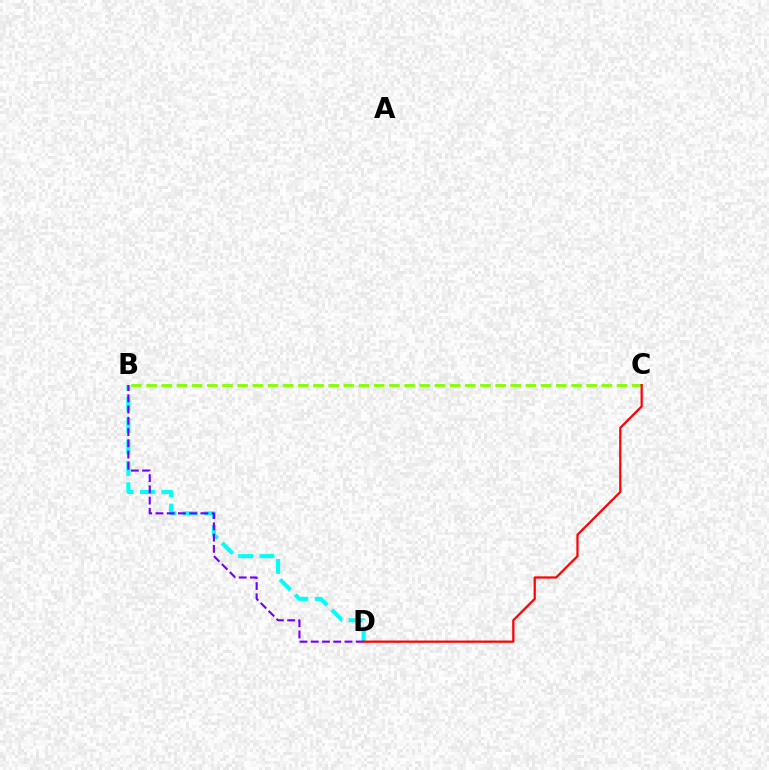{('B', 'D'): [{'color': '#00fff6', 'line_style': 'dashed', 'thickness': 2.91}, {'color': '#7200ff', 'line_style': 'dashed', 'thickness': 1.53}], ('B', 'C'): [{'color': '#84ff00', 'line_style': 'dashed', 'thickness': 2.06}], ('C', 'D'): [{'color': '#ff0000', 'line_style': 'solid', 'thickness': 1.6}]}